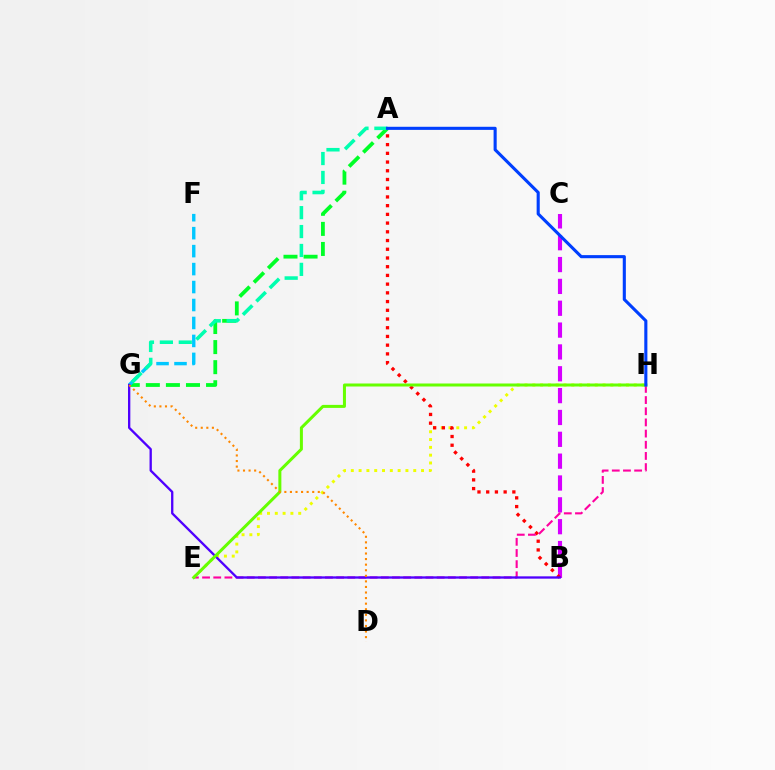{('A', 'G'): [{'color': '#00ff27', 'line_style': 'dashed', 'thickness': 2.73}, {'color': '#00ffaf', 'line_style': 'dashed', 'thickness': 2.57}], ('B', 'C'): [{'color': '#d600ff', 'line_style': 'dashed', 'thickness': 2.97}], ('E', 'H'): [{'color': '#eeff00', 'line_style': 'dotted', 'thickness': 2.12}, {'color': '#ff00a0', 'line_style': 'dashed', 'thickness': 1.52}, {'color': '#66ff00', 'line_style': 'solid', 'thickness': 2.17}], ('A', 'B'): [{'color': '#ff0000', 'line_style': 'dotted', 'thickness': 2.37}], ('F', 'G'): [{'color': '#00c7ff', 'line_style': 'dashed', 'thickness': 2.44}], ('B', 'G'): [{'color': '#4f00ff', 'line_style': 'solid', 'thickness': 1.67}], ('D', 'G'): [{'color': '#ff8800', 'line_style': 'dotted', 'thickness': 1.51}], ('A', 'H'): [{'color': '#003fff', 'line_style': 'solid', 'thickness': 2.23}]}